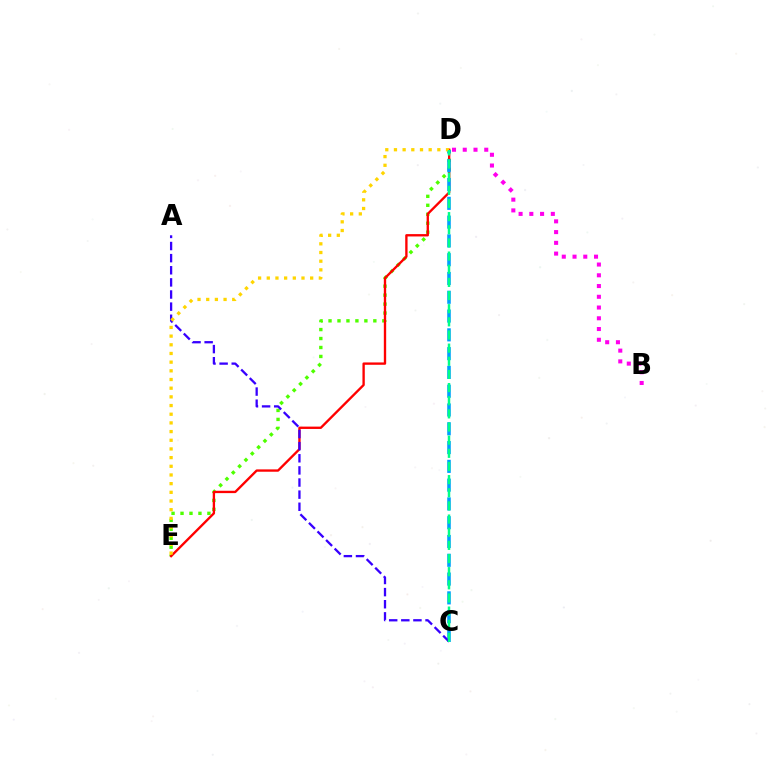{('B', 'D'): [{'color': '#ff00ed', 'line_style': 'dotted', 'thickness': 2.92}], ('D', 'E'): [{'color': '#4fff00', 'line_style': 'dotted', 'thickness': 2.44}, {'color': '#ff0000', 'line_style': 'solid', 'thickness': 1.69}, {'color': '#ffd500', 'line_style': 'dotted', 'thickness': 2.36}], ('C', 'D'): [{'color': '#009eff', 'line_style': 'dashed', 'thickness': 2.55}, {'color': '#00ff86', 'line_style': 'dashed', 'thickness': 1.79}], ('A', 'C'): [{'color': '#3700ff', 'line_style': 'dashed', 'thickness': 1.65}]}